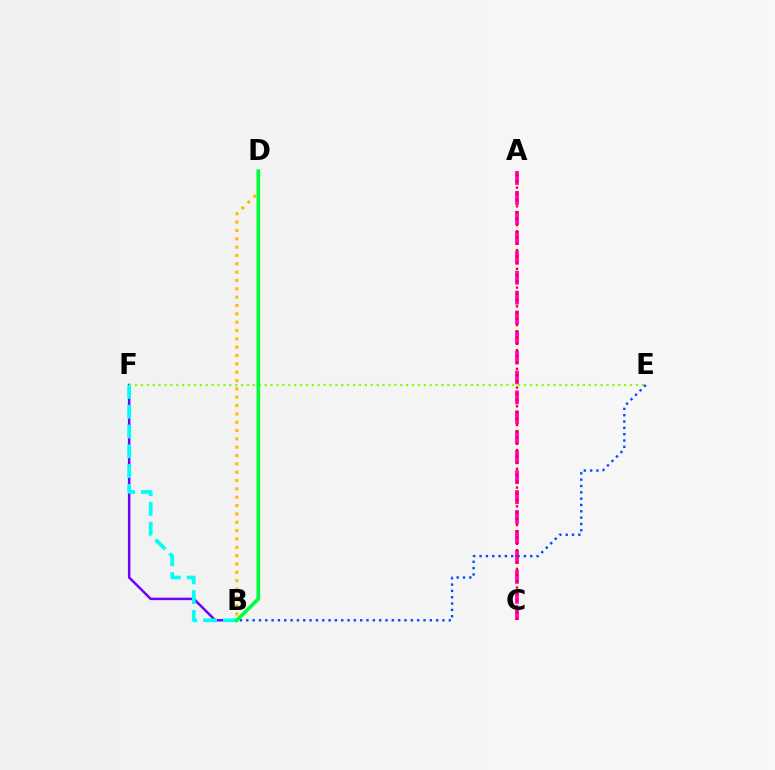{('B', 'D'): [{'color': '#ffbd00', 'line_style': 'dotted', 'thickness': 2.27}, {'color': '#00ff39', 'line_style': 'solid', 'thickness': 2.63}], ('A', 'C'): [{'color': '#ff00cf', 'line_style': 'dashed', 'thickness': 2.71}, {'color': '#ff0000', 'line_style': 'dotted', 'thickness': 1.7}], ('B', 'F'): [{'color': '#7200ff', 'line_style': 'solid', 'thickness': 1.79}, {'color': '#00fff6', 'line_style': 'dashed', 'thickness': 2.69}], ('E', 'F'): [{'color': '#84ff00', 'line_style': 'dotted', 'thickness': 1.6}], ('B', 'E'): [{'color': '#004bff', 'line_style': 'dotted', 'thickness': 1.72}]}